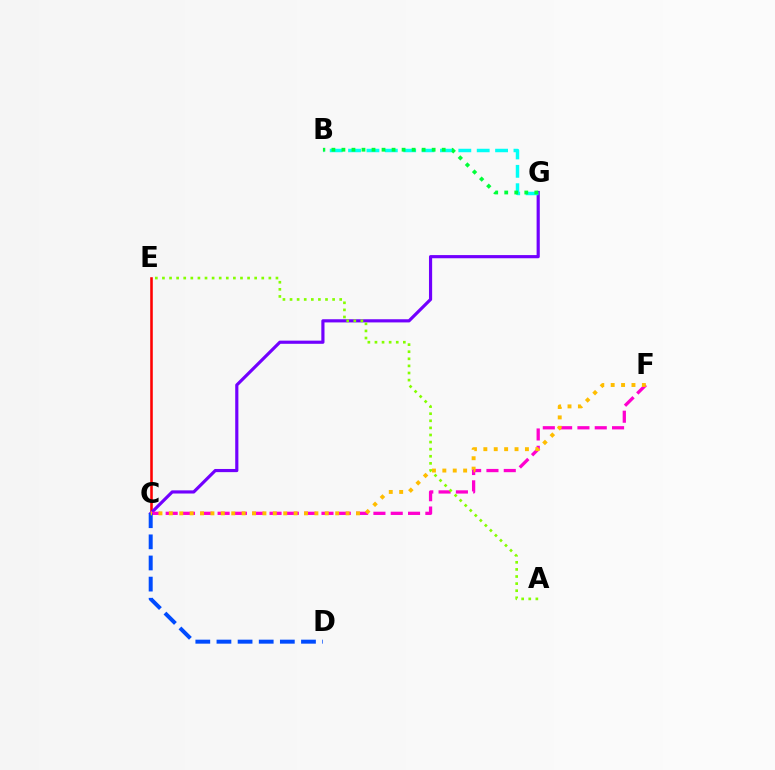{('C', 'E'): [{'color': '#ff0000', 'line_style': 'solid', 'thickness': 1.85}], ('C', 'G'): [{'color': '#7200ff', 'line_style': 'solid', 'thickness': 2.28}], ('C', 'F'): [{'color': '#ff00cf', 'line_style': 'dashed', 'thickness': 2.35}, {'color': '#ffbd00', 'line_style': 'dotted', 'thickness': 2.83}], ('C', 'D'): [{'color': '#004bff', 'line_style': 'dashed', 'thickness': 2.87}], ('B', 'G'): [{'color': '#00fff6', 'line_style': 'dashed', 'thickness': 2.5}, {'color': '#00ff39', 'line_style': 'dotted', 'thickness': 2.72}], ('A', 'E'): [{'color': '#84ff00', 'line_style': 'dotted', 'thickness': 1.93}]}